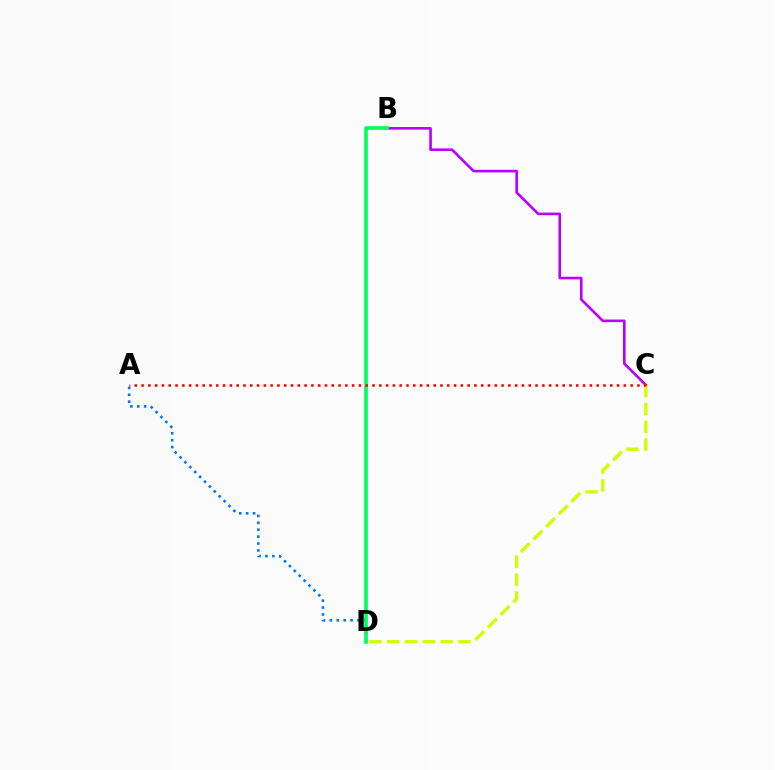{('A', 'D'): [{'color': '#0074ff', 'line_style': 'dotted', 'thickness': 1.87}], ('B', 'C'): [{'color': '#b900ff', 'line_style': 'solid', 'thickness': 1.88}], ('B', 'D'): [{'color': '#00ff5c', 'line_style': 'solid', 'thickness': 2.63}], ('C', 'D'): [{'color': '#d1ff00', 'line_style': 'dashed', 'thickness': 2.42}], ('A', 'C'): [{'color': '#ff0000', 'line_style': 'dotted', 'thickness': 1.85}]}